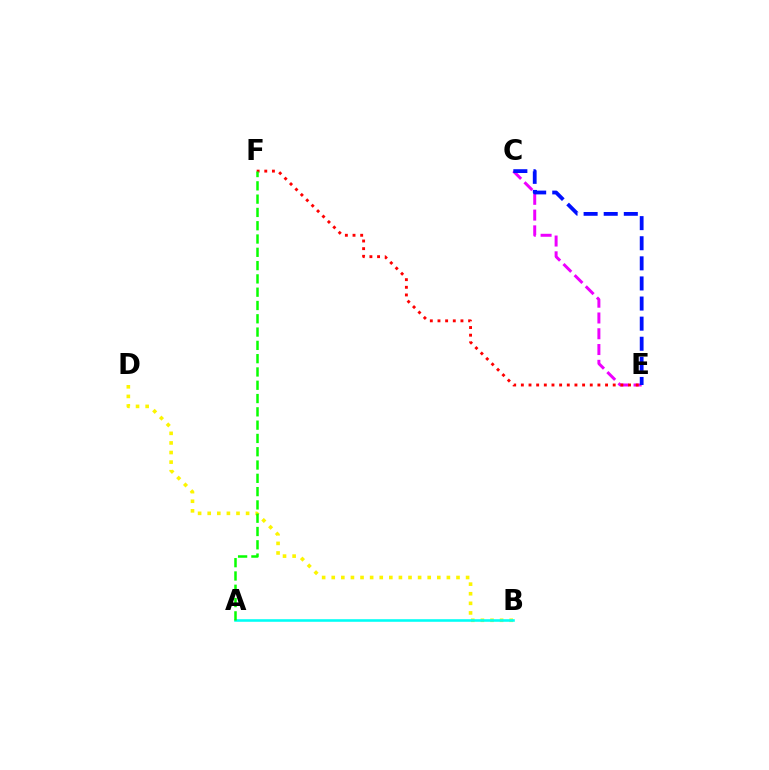{('B', 'D'): [{'color': '#fcf500', 'line_style': 'dotted', 'thickness': 2.61}], ('C', 'E'): [{'color': '#ee00ff', 'line_style': 'dashed', 'thickness': 2.14}, {'color': '#0010ff', 'line_style': 'dashed', 'thickness': 2.73}], ('E', 'F'): [{'color': '#ff0000', 'line_style': 'dotted', 'thickness': 2.08}], ('A', 'B'): [{'color': '#00fff6', 'line_style': 'solid', 'thickness': 1.85}], ('A', 'F'): [{'color': '#08ff00', 'line_style': 'dashed', 'thickness': 1.81}]}